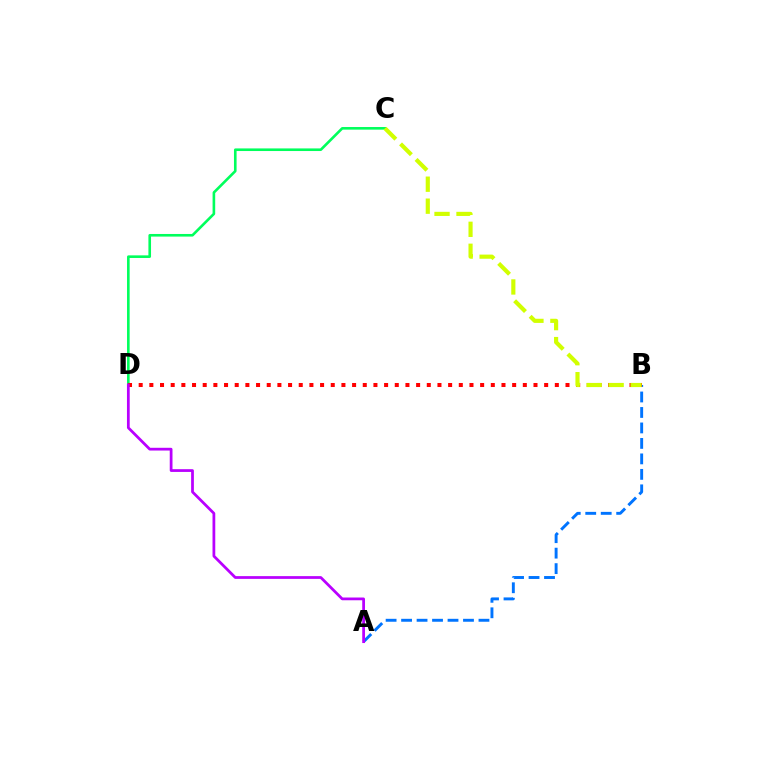{('C', 'D'): [{'color': '#00ff5c', 'line_style': 'solid', 'thickness': 1.88}], ('A', 'B'): [{'color': '#0074ff', 'line_style': 'dashed', 'thickness': 2.1}], ('B', 'D'): [{'color': '#ff0000', 'line_style': 'dotted', 'thickness': 2.9}], ('A', 'D'): [{'color': '#b900ff', 'line_style': 'solid', 'thickness': 1.98}], ('B', 'C'): [{'color': '#d1ff00', 'line_style': 'dashed', 'thickness': 2.98}]}